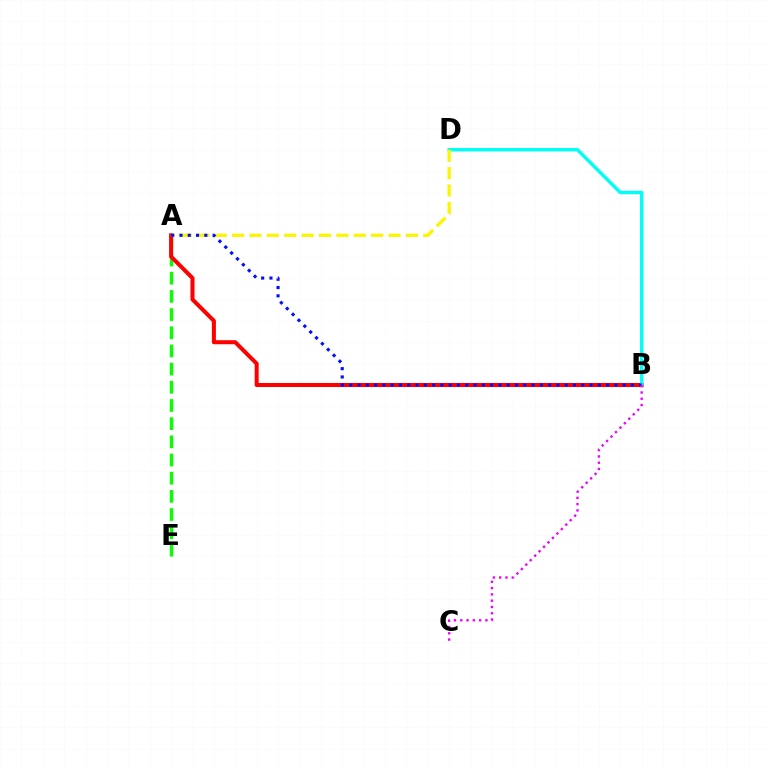{('A', 'E'): [{'color': '#08ff00', 'line_style': 'dashed', 'thickness': 2.47}], ('A', 'B'): [{'color': '#ff0000', 'line_style': 'solid', 'thickness': 2.9}, {'color': '#0010ff', 'line_style': 'dotted', 'thickness': 2.25}], ('B', 'D'): [{'color': '#00fff6', 'line_style': 'solid', 'thickness': 2.45}], ('A', 'D'): [{'color': '#fcf500', 'line_style': 'dashed', 'thickness': 2.36}], ('B', 'C'): [{'color': '#ee00ff', 'line_style': 'dotted', 'thickness': 1.71}]}